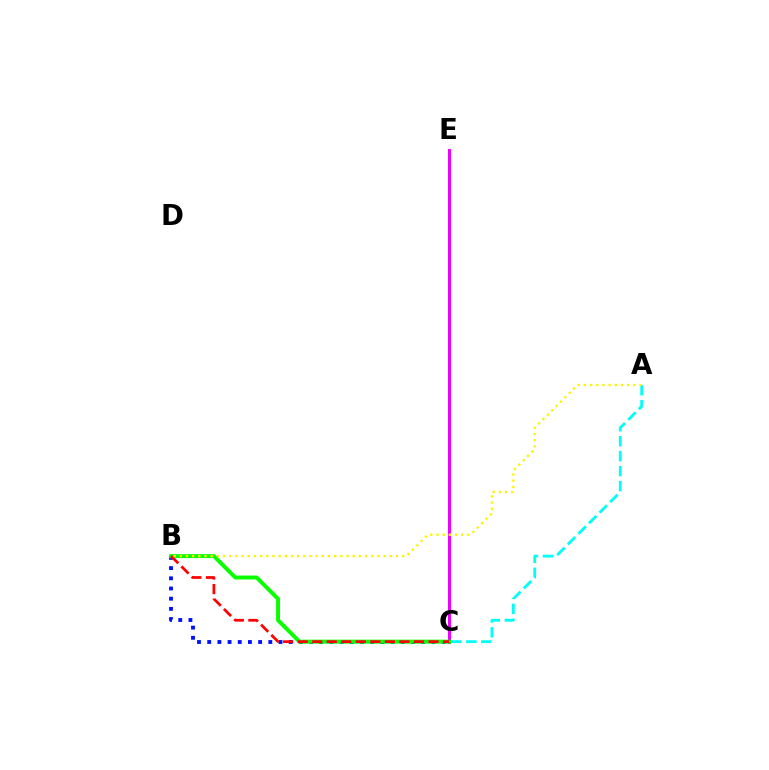{('A', 'C'): [{'color': '#00fff6', 'line_style': 'dashed', 'thickness': 2.03}], ('B', 'C'): [{'color': '#0010ff', 'line_style': 'dotted', 'thickness': 2.77}, {'color': '#08ff00', 'line_style': 'solid', 'thickness': 2.84}, {'color': '#ff0000', 'line_style': 'dashed', 'thickness': 1.97}], ('C', 'E'): [{'color': '#ee00ff', 'line_style': 'solid', 'thickness': 2.18}], ('A', 'B'): [{'color': '#fcf500', 'line_style': 'dotted', 'thickness': 1.68}]}